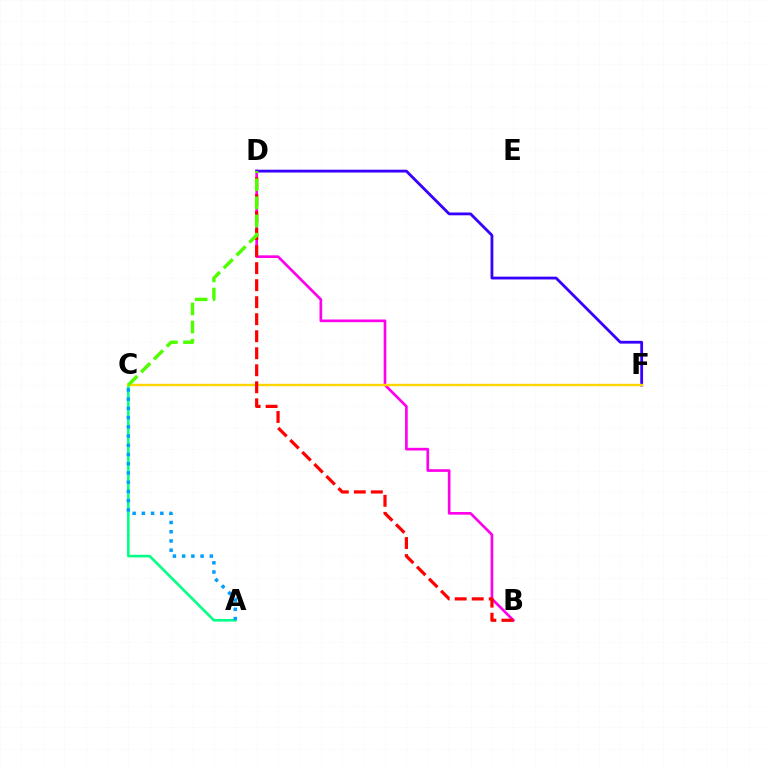{('A', 'C'): [{'color': '#00ff86', 'line_style': 'solid', 'thickness': 1.87}, {'color': '#009eff', 'line_style': 'dotted', 'thickness': 2.51}], ('B', 'D'): [{'color': '#ff00ed', 'line_style': 'solid', 'thickness': 1.93}, {'color': '#ff0000', 'line_style': 'dashed', 'thickness': 2.31}], ('D', 'F'): [{'color': '#3700ff', 'line_style': 'solid', 'thickness': 2.02}], ('C', 'F'): [{'color': '#ffd500', 'line_style': 'solid', 'thickness': 1.72}], ('C', 'D'): [{'color': '#4fff00', 'line_style': 'dashed', 'thickness': 2.46}]}